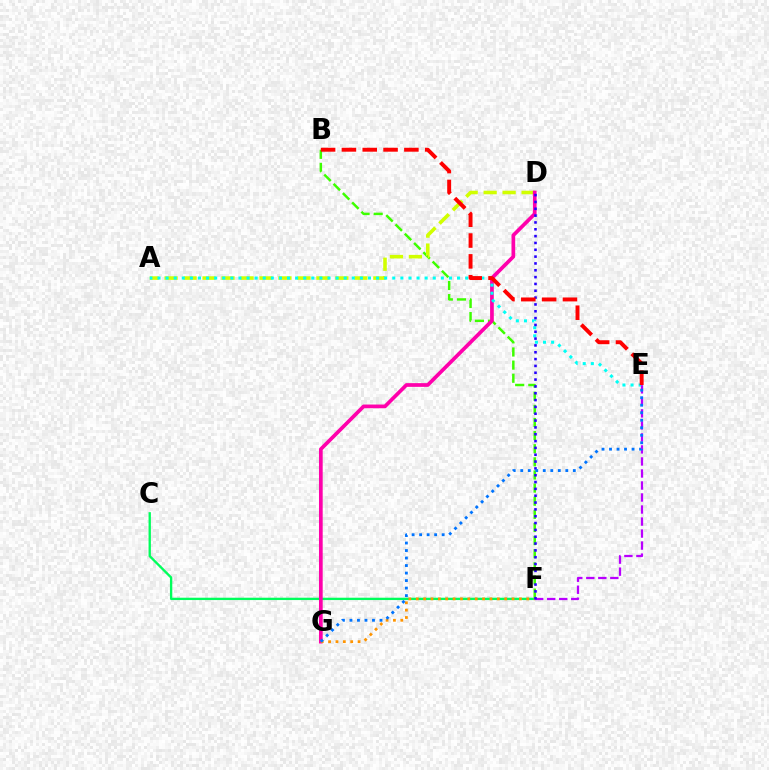{('B', 'F'): [{'color': '#3dff00', 'line_style': 'dashed', 'thickness': 1.78}], ('A', 'D'): [{'color': '#d1ff00', 'line_style': 'dashed', 'thickness': 2.58}], ('C', 'F'): [{'color': '#00ff5c', 'line_style': 'solid', 'thickness': 1.68}], ('D', 'G'): [{'color': '#ff00ac', 'line_style': 'solid', 'thickness': 2.67}], ('A', 'E'): [{'color': '#00fff6', 'line_style': 'dotted', 'thickness': 2.2}], ('F', 'G'): [{'color': '#ff9400', 'line_style': 'dotted', 'thickness': 2.0}], ('E', 'F'): [{'color': '#b900ff', 'line_style': 'dashed', 'thickness': 1.63}], ('D', 'F'): [{'color': '#2500ff', 'line_style': 'dotted', 'thickness': 1.86}], ('B', 'E'): [{'color': '#ff0000', 'line_style': 'dashed', 'thickness': 2.83}], ('E', 'G'): [{'color': '#0074ff', 'line_style': 'dotted', 'thickness': 2.04}]}